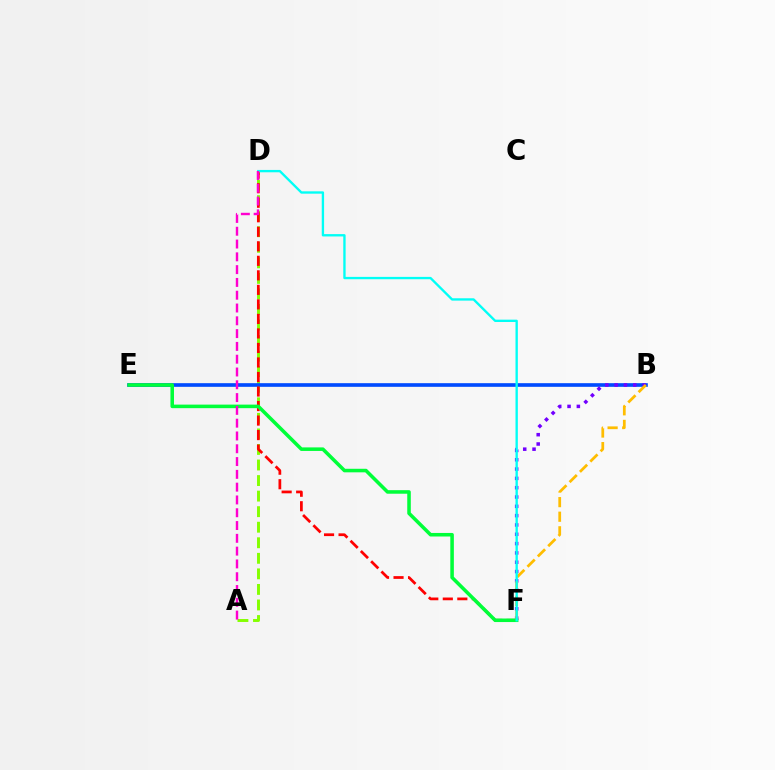{('A', 'D'): [{'color': '#84ff00', 'line_style': 'dashed', 'thickness': 2.11}, {'color': '#ff00cf', 'line_style': 'dashed', 'thickness': 1.74}], ('B', 'E'): [{'color': '#004bff', 'line_style': 'solid', 'thickness': 2.63}], ('B', 'F'): [{'color': '#7200ff', 'line_style': 'dotted', 'thickness': 2.53}, {'color': '#ffbd00', 'line_style': 'dashed', 'thickness': 1.98}], ('D', 'F'): [{'color': '#ff0000', 'line_style': 'dashed', 'thickness': 1.97}, {'color': '#00fff6', 'line_style': 'solid', 'thickness': 1.69}], ('E', 'F'): [{'color': '#00ff39', 'line_style': 'solid', 'thickness': 2.55}]}